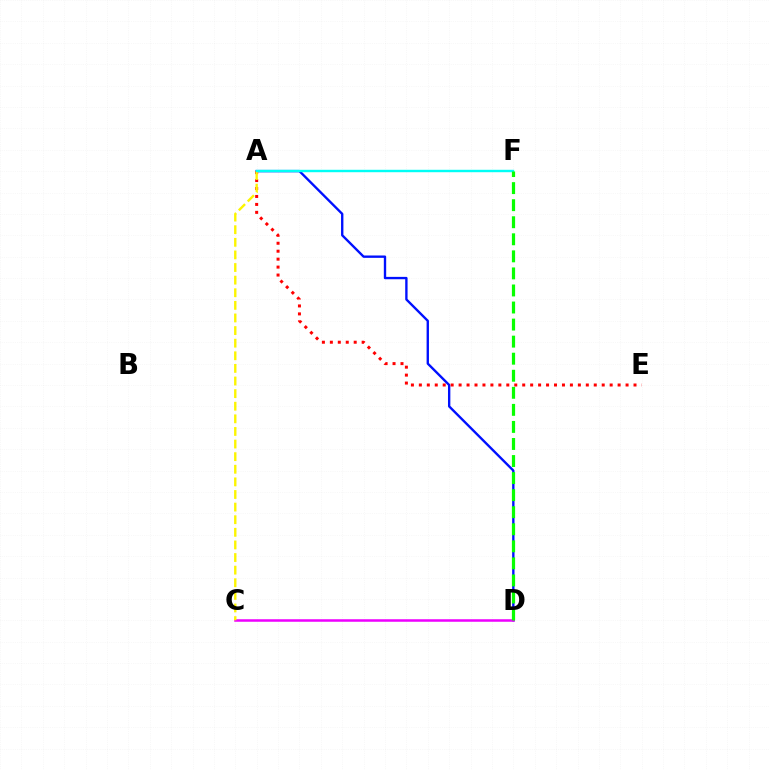{('A', 'D'): [{'color': '#0010ff', 'line_style': 'solid', 'thickness': 1.7}], ('A', 'E'): [{'color': '#ff0000', 'line_style': 'dotted', 'thickness': 2.16}], ('C', 'D'): [{'color': '#ee00ff', 'line_style': 'solid', 'thickness': 1.82}], ('A', 'C'): [{'color': '#fcf500', 'line_style': 'dashed', 'thickness': 1.71}], ('A', 'F'): [{'color': '#00fff6', 'line_style': 'solid', 'thickness': 1.74}], ('D', 'F'): [{'color': '#08ff00', 'line_style': 'dashed', 'thickness': 2.32}]}